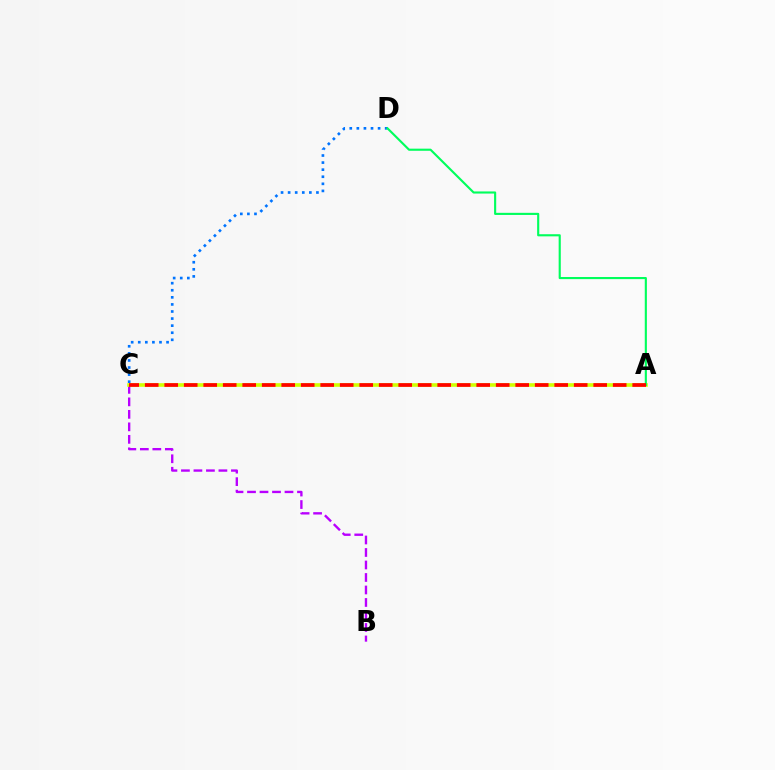{('C', 'D'): [{'color': '#0074ff', 'line_style': 'dotted', 'thickness': 1.92}], ('B', 'C'): [{'color': '#b900ff', 'line_style': 'dashed', 'thickness': 1.7}], ('A', 'C'): [{'color': '#d1ff00', 'line_style': 'solid', 'thickness': 2.6}, {'color': '#ff0000', 'line_style': 'dashed', 'thickness': 2.65}], ('A', 'D'): [{'color': '#00ff5c', 'line_style': 'solid', 'thickness': 1.53}]}